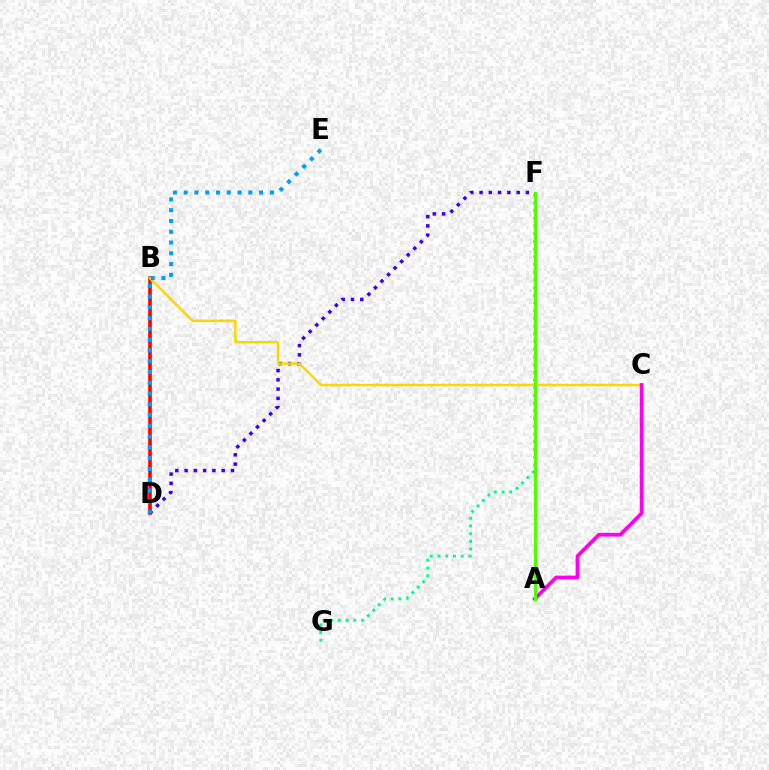{('F', 'G'): [{'color': '#00ff86', 'line_style': 'dotted', 'thickness': 2.09}], ('D', 'F'): [{'color': '#3700ff', 'line_style': 'dotted', 'thickness': 2.52}], ('B', 'D'): [{'color': '#ff0000', 'line_style': 'solid', 'thickness': 2.6}], ('B', 'C'): [{'color': '#ffd500', 'line_style': 'solid', 'thickness': 1.76}], ('A', 'C'): [{'color': '#ff00ed', 'line_style': 'solid', 'thickness': 2.68}], ('D', 'E'): [{'color': '#009eff', 'line_style': 'dotted', 'thickness': 2.93}], ('A', 'F'): [{'color': '#4fff00', 'line_style': 'solid', 'thickness': 2.22}]}